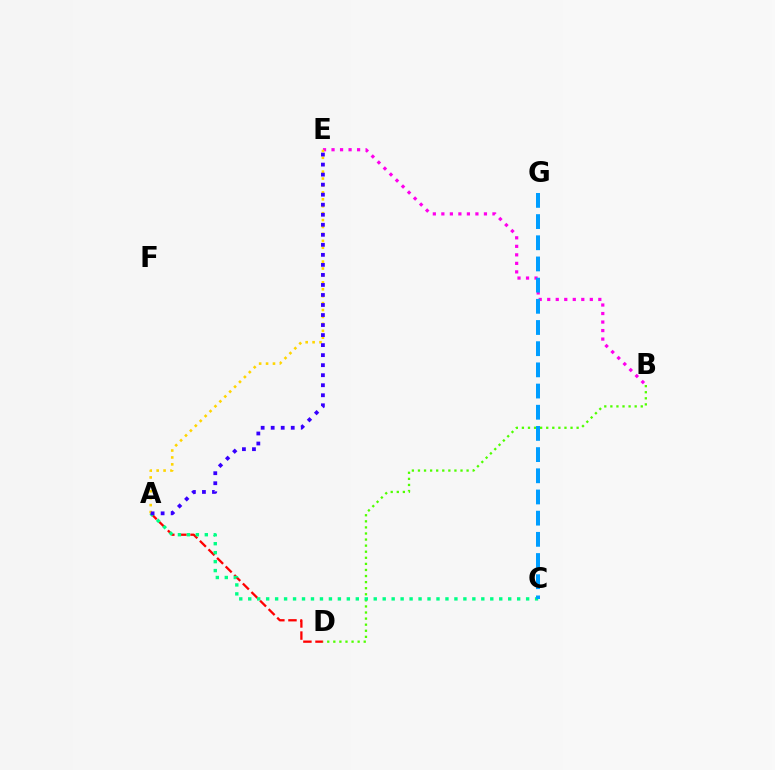{('A', 'D'): [{'color': '#ff0000', 'line_style': 'dashed', 'thickness': 1.65}], ('B', 'D'): [{'color': '#4fff00', 'line_style': 'dotted', 'thickness': 1.65}], ('B', 'E'): [{'color': '#ff00ed', 'line_style': 'dotted', 'thickness': 2.31}], ('A', 'C'): [{'color': '#00ff86', 'line_style': 'dotted', 'thickness': 2.44}], ('A', 'E'): [{'color': '#ffd500', 'line_style': 'dotted', 'thickness': 1.88}, {'color': '#3700ff', 'line_style': 'dotted', 'thickness': 2.72}], ('C', 'G'): [{'color': '#009eff', 'line_style': 'dashed', 'thickness': 2.88}]}